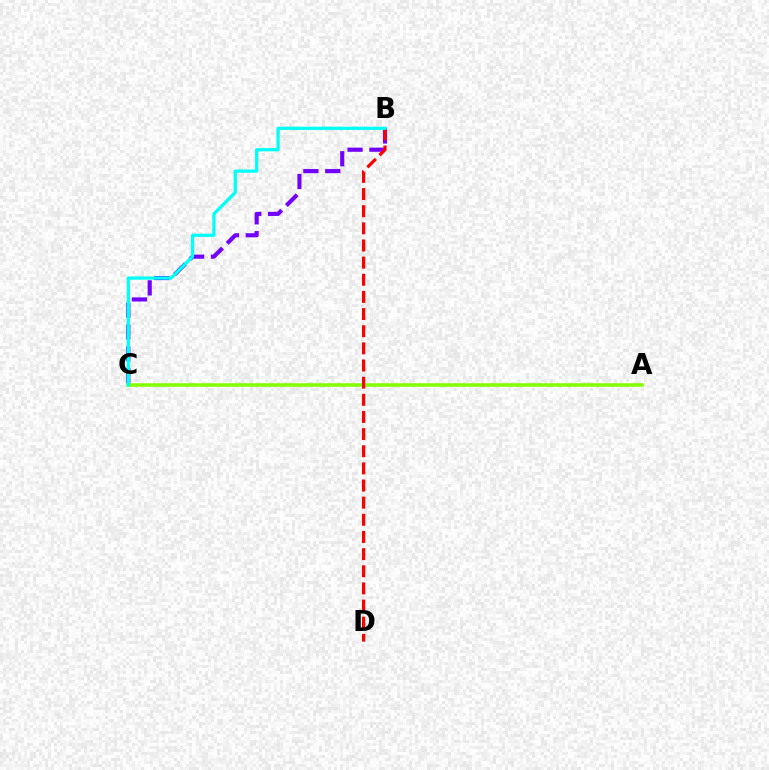{('B', 'C'): [{'color': '#7200ff', 'line_style': 'dashed', 'thickness': 2.97}, {'color': '#00fff6', 'line_style': 'solid', 'thickness': 2.33}], ('A', 'C'): [{'color': '#84ff00', 'line_style': 'solid', 'thickness': 2.57}], ('B', 'D'): [{'color': '#ff0000', 'line_style': 'dashed', 'thickness': 2.33}]}